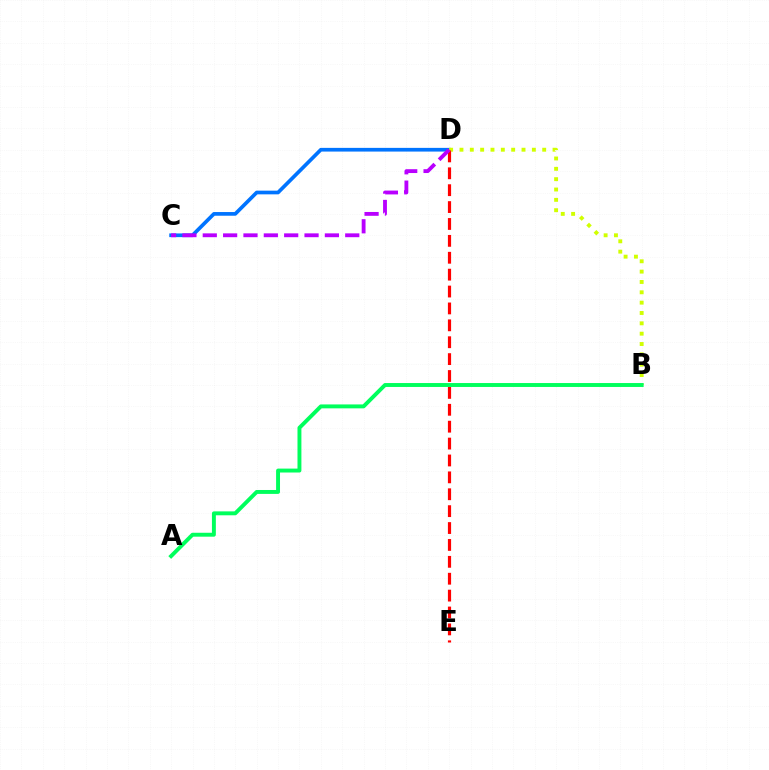{('C', 'D'): [{'color': '#0074ff', 'line_style': 'solid', 'thickness': 2.66}, {'color': '#b900ff', 'line_style': 'dashed', 'thickness': 2.77}], ('B', 'D'): [{'color': '#d1ff00', 'line_style': 'dotted', 'thickness': 2.81}], ('A', 'B'): [{'color': '#00ff5c', 'line_style': 'solid', 'thickness': 2.82}], ('D', 'E'): [{'color': '#ff0000', 'line_style': 'dashed', 'thickness': 2.29}]}